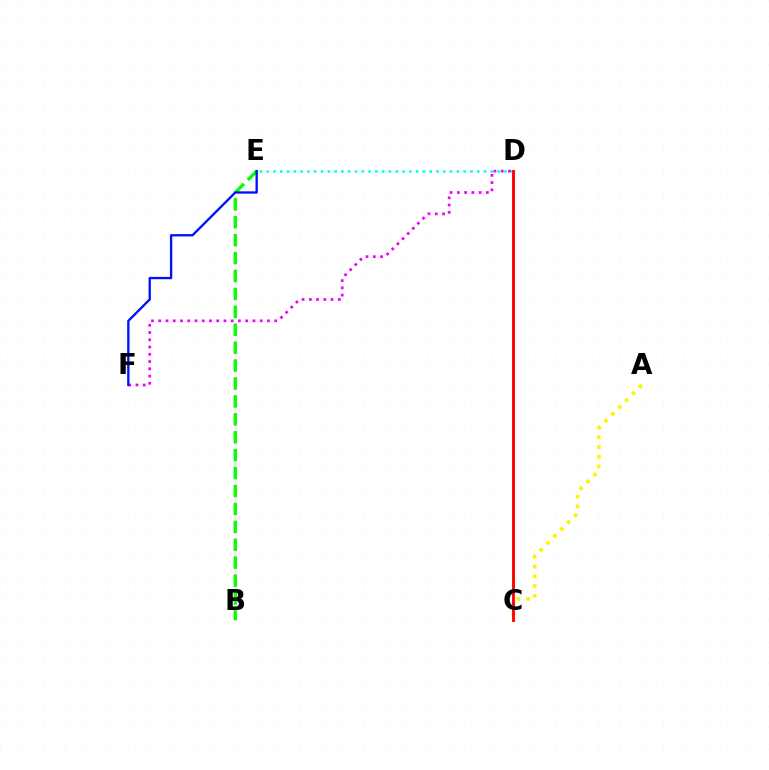{('D', 'E'): [{'color': '#00fff6', 'line_style': 'dotted', 'thickness': 1.85}], ('B', 'E'): [{'color': '#08ff00', 'line_style': 'dashed', 'thickness': 2.43}], ('A', 'C'): [{'color': '#fcf500', 'line_style': 'dotted', 'thickness': 2.65}], ('D', 'F'): [{'color': '#ee00ff', 'line_style': 'dotted', 'thickness': 1.97}], ('C', 'D'): [{'color': '#ff0000', 'line_style': 'solid', 'thickness': 2.07}], ('E', 'F'): [{'color': '#0010ff', 'line_style': 'solid', 'thickness': 1.68}]}